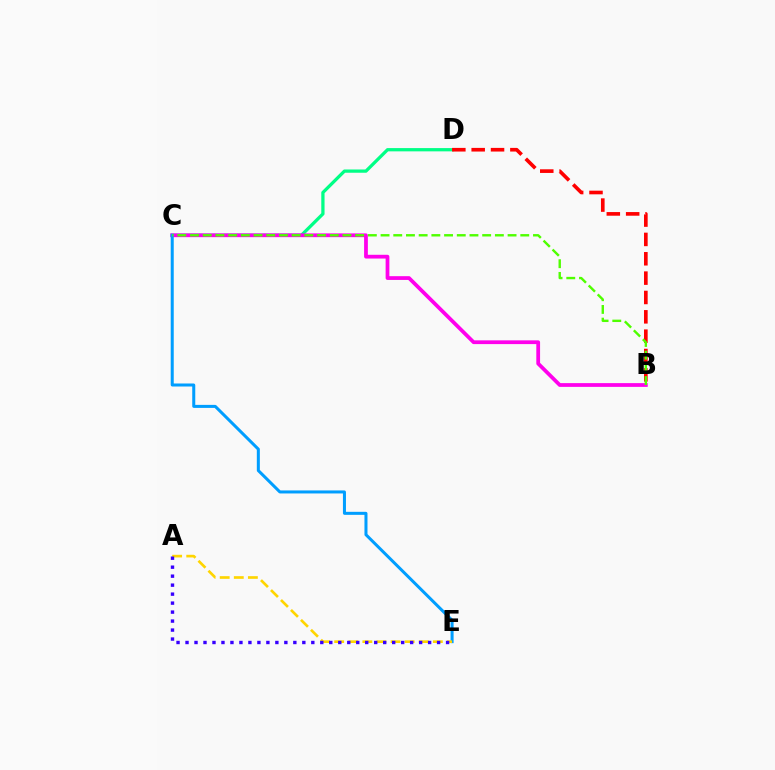{('C', 'D'): [{'color': '#00ff86', 'line_style': 'solid', 'thickness': 2.35}], ('B', 'C'): [{'color': '#ff00ed', 'line_style': 'solid', 'thickness': 2.71}, {'color': '#4fff00', 'line_style': 'dashed', 'thickness': 1.73}], ('C', 'E'): [{'color': '#009eff', 'line_style': 'solid', 'thickness': 2.18}], ('A', 'E'): [{'color': '#ffd500', 'line_style': 'dashed', 'thickness': 1.91}, {'color': '#3700ff', 'line_style': 'dotted', 'thickness': 2.44}], ('B', 'D'): [{'color': '#ff0000', 'line_style': 'dashed', 'thickness': 2.63}]}